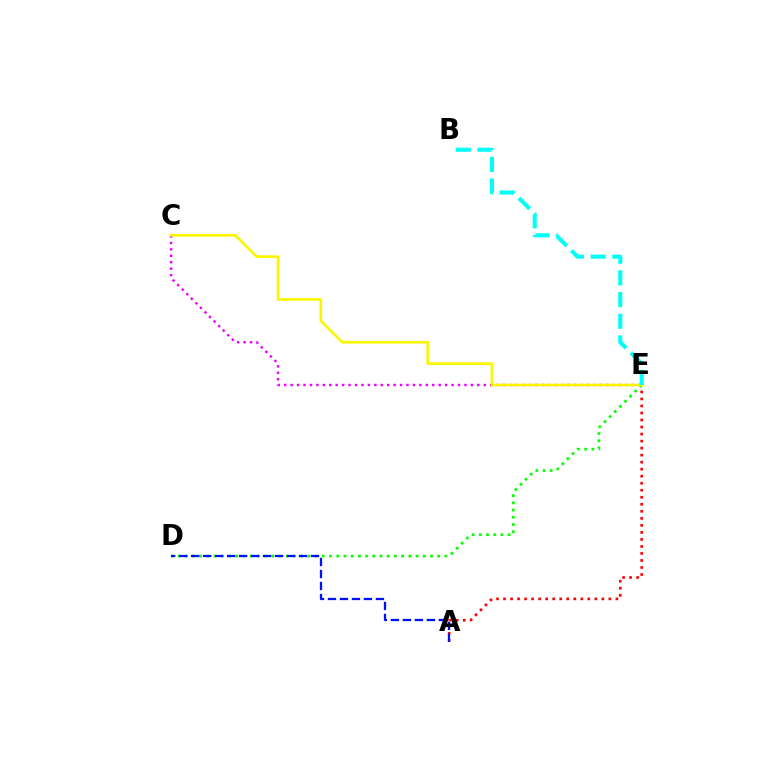{('C', 'E'): [{'color': '#ee00ff', 'line_style': 'dotted', 'thickness': 1.75}, {'color': '#fcf500', 'line_style': 'solid', 'thickness': 1.93}], ('A', 'E'): [{'color': '#ff0000', 'line_style': 'dotted', 'thickness': 1.91}], ('D', 'E'): [{'color': '#08ff00', 'line_style': 'dotted', 'thickness': 1.96}], ('A', 'D'): [{'color': '#0010ff', 'line_style': 'dashed', 'thickness': 1.63}], ('B', 'E'): [{'color': '#00fff6', 'line_style': 'dashed', 'thickness': 2.95}]}